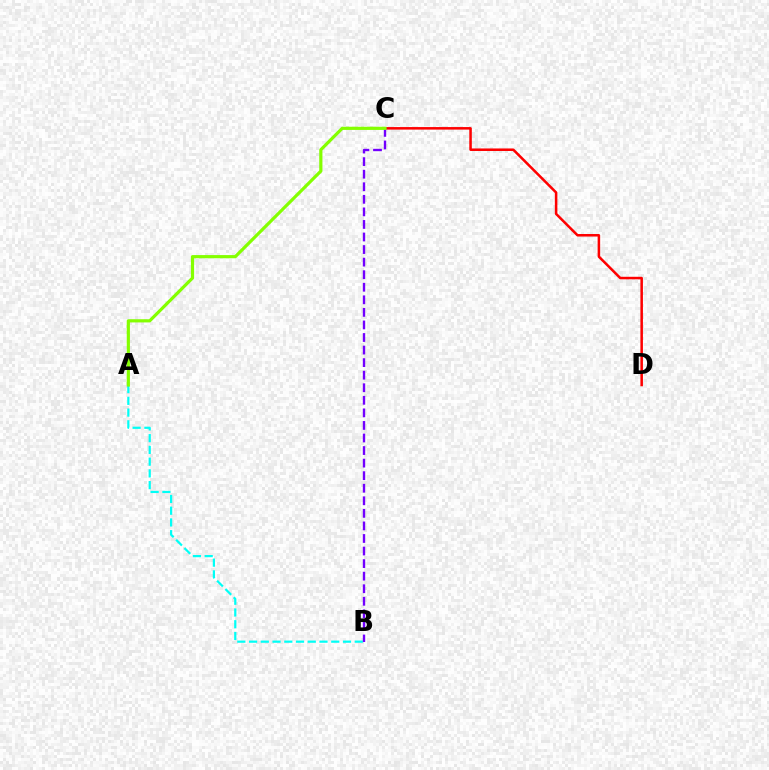{('C', 'D'): [{'color': '#ff0000', 'line_style': 'solid', 'thickness': 1.82}], ('A', 'B'): [{'color': '#00fff6', 'line_style': 'dashed', 'thickness': 1.6}], ('B', 'C'): [{'color': '#7200ff', 'line_style': 'dashed', 'thickness': 1.71}], ('A', 'C'): [{'color': '#84ff00', 'line_style': 'solid', 'thickness': 2.29}]}